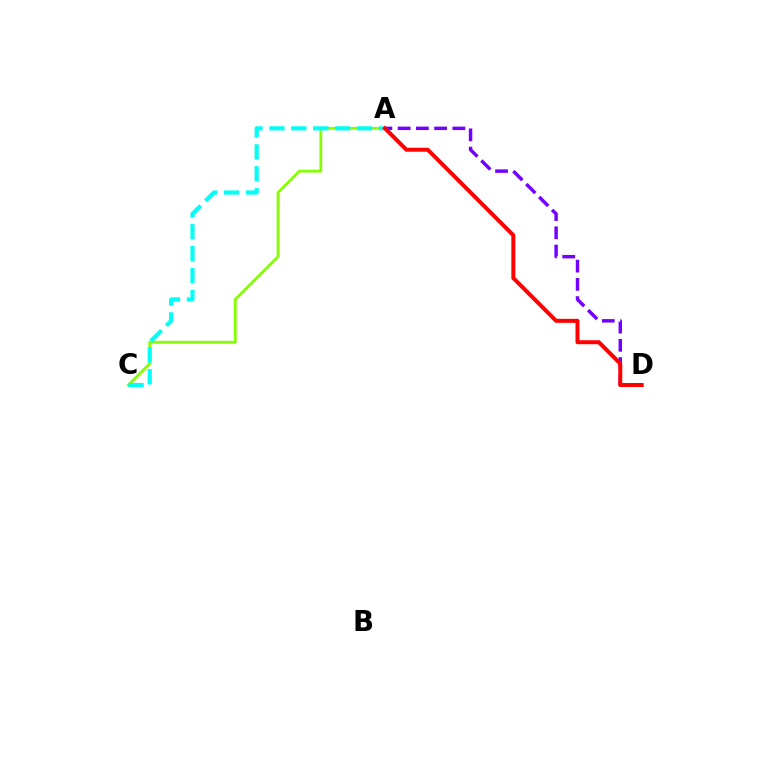{('A', 'D'): [{'color': '#7200ff', 'line_style': 'dashed', 'thickness': 2.48}, {'color': '#ff0000', 'line_style': 'solid', 'thickness': 2.87}], ('A', 'C'): [{'color': '#84ff00', 'line_style': 'solid', 'thickness': 2.01}, {'color': '#00fff6', 'line_style': 'dashed', 'thickness': 2.98}]}